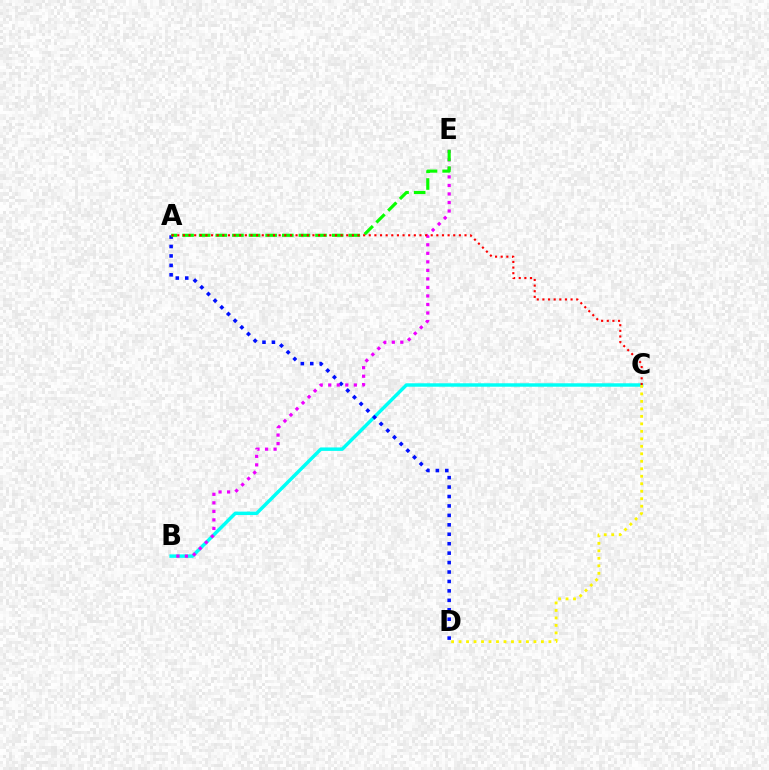{('B', 'C'): [{'color': '#00fff6', 'line_style': 'solid', 'thickness': 2.48}], ('A', 'D'): [{'color': '#0010ff', 'line_style': 'dotted', 'thickness': 2.56}], ('C', 'D'): [{'color': '#fcf500', 'line_style': 'dotted', 'thickness': 2.03}], ('B', 'E'): [{'color': '#ee00ff', 'line_style': 'dotted', 'thickness': 2.32}], ('A', 'E'): [{'color': '#08ff00', 'line_style': 'dashed', 'thickness': 2.26}], ('A', 'C'): [{'color': '#ff0000', 'line_style': 'dotted', 'thickness': 1.53}]}